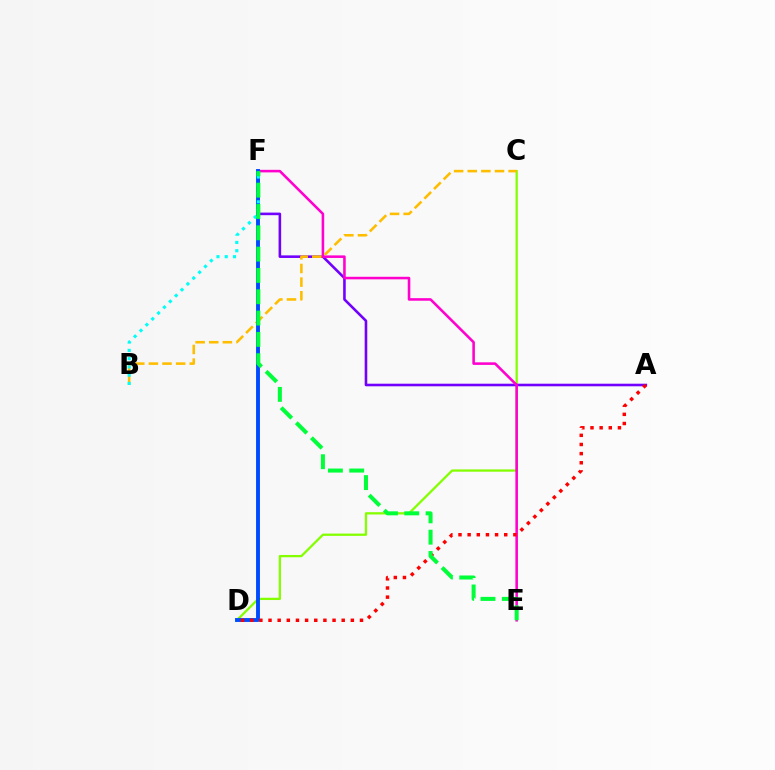{('C', 'D'): [{'color': '#84ff00', 'line_style': 'solid', 'thickness': 1.64}], ('A', 'F'): [{'color': '#7200ff', 'line_style': 'solid', 'thickness': 1.87}], ('E', 'F'): [{'color': '#ff00cf', 'line_style': 'solid', 'thickness': 1.85}, {'color': '#00ff39', 'line_style': 'dashed', 'thickness': 2.9}], ('B', 'C'): [{'color': '#ffbd00', 'line_style': 'dashed', 'thickness': 1.85}], ('D', 'F'): [{'color': '#004bff', 'line_style': 'solid', 'thickness': 2.8}], ('A', 'D'): [{'color': '#ff0000', 'line_style': 'dotted', 'thickness': 2.49}], ('B', 'F'): [{'color': '#00fff6', 'line_style': 'dotted', 'thickness': 2.25}]}